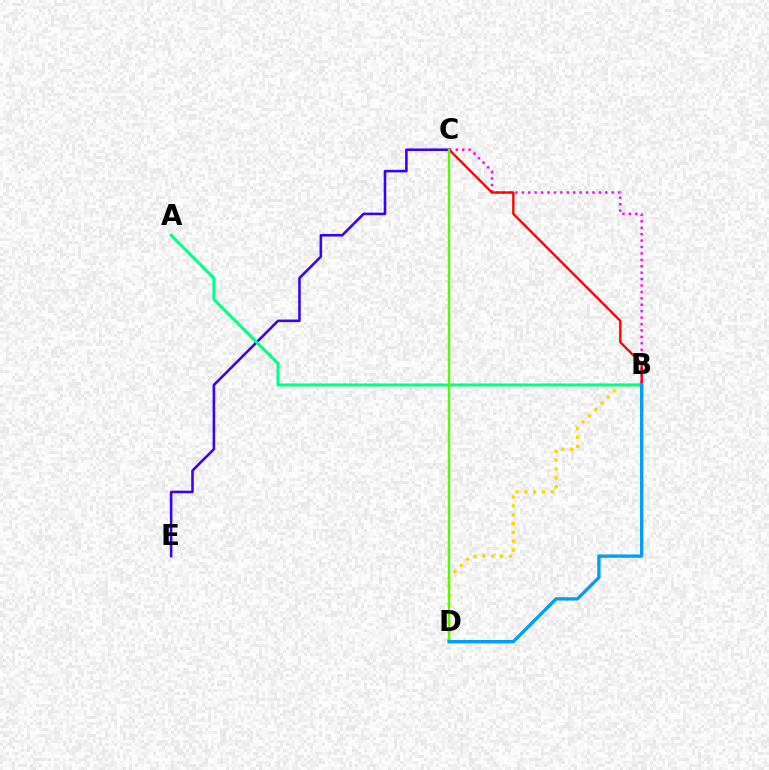{('C', 'E'): [{'color': '#3700ff', 'line_style': 'solid', 'thickness': 1.85}], ('B', 'C'): [{'color': '#ff00ed', 'line_style': 'dotted', 'thickness': 1.74}, {'color': '#ff0000', 'line_style': 'solid', 'thickness': 1.68}], ('B', 'D'): [{'color': '#ffd500', 'line_style': 'dotted', 'thickness': 2.4}, {'color': '#009eff', 'line_style': 'solid', 'thickness': 2.41}], ('A', 'B'): [{'color': '#00ff86', 'line_style': 'solid', 'thickness': 2.19}], ('C', 'D'): [{'color': '#4fff00', 'line_style': 'solid', 'thickness': 1.69}]}